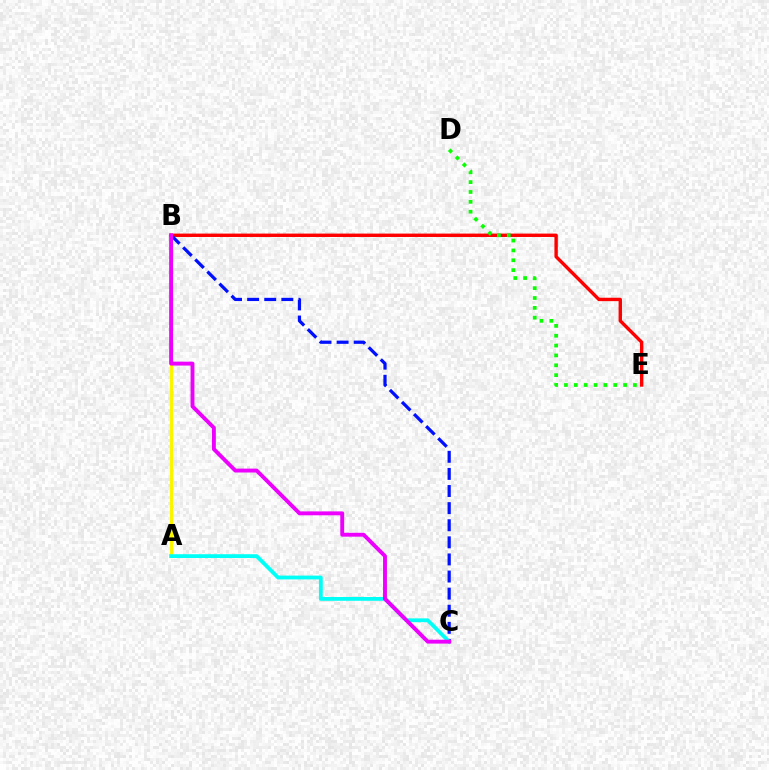{('A', 'B'): [{'color': '#fcf500', 'line_style': 'solid', 'thickness': 2.29}], ('B', 'E'): [{'color': '#ff0000', 'line_style': 'solid', 'thickness': 2.44}], ('B', 'C'): [{'color': '#0010ff', 'line_style': 'dashed', 'thickness': 2.32}, {'color': '#ee00ff', 'line_style': 'solid', 'thickness': 2.8}], ('A', 'C'): [{'color': '#00fff6', 'line_style': 'solid', 'thickness': 2.73}], ('D', 'E'): [{'color': '#08ff00', 'line_style': 'dotted', 'thickness': 2.68}]}